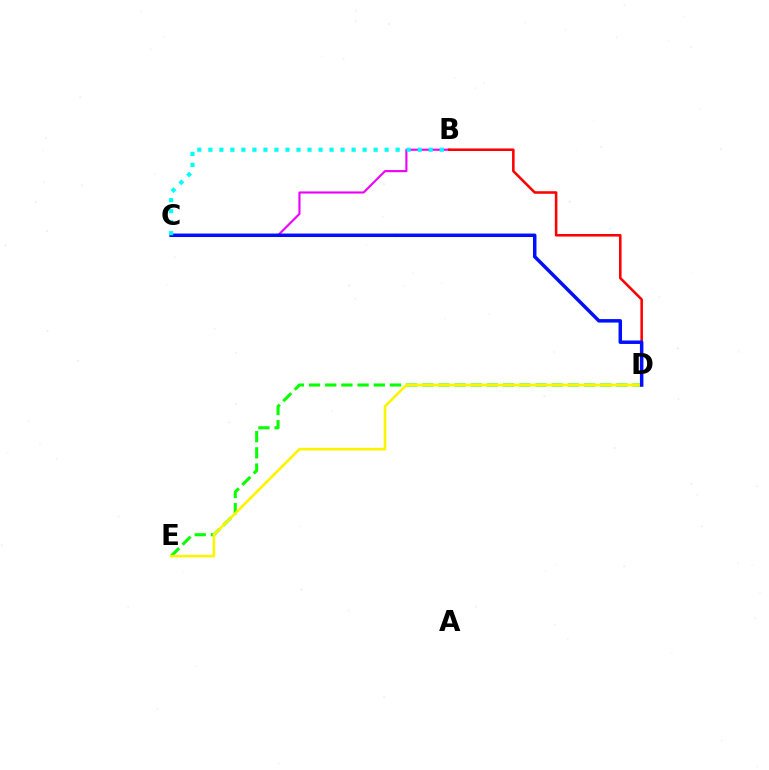{('B', 'C'): [{'color': '#ee00ff', 'line_style': 'solid', 'thickness': 1.54}, {'color': '#00fff6', 'line_style': 'dotted', 'thickness': 2.99}], ('B', 'D'): [{'color': '#ff0000', 'line_style': 'solid', 'thickness': 1.84}], ('D', 'E'): [{'color': '#08ff00', 'line_style': 'dashed', 'thickness': 2.2}, {'color': '#fcf500', 'line_style': 'solid', 'thickness': 1.9}], ('C', 'D'): [{'color': '#0010ff', 'line_style': 'solid', 'thickness': 2.51}]}